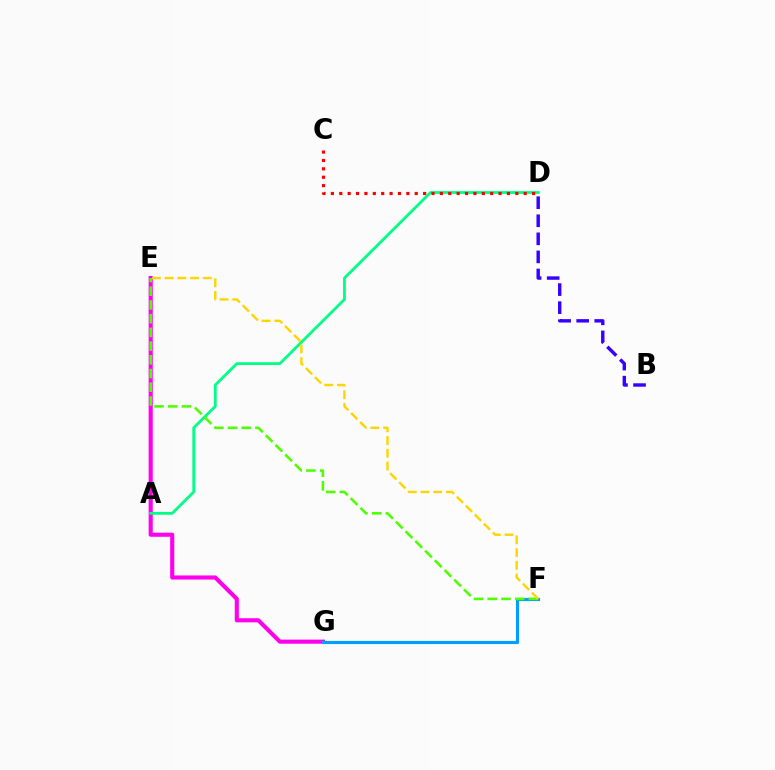{('E', 'G'): [{'color': '#ff00ed', 'line_style': 'solid', 'thickness': 2.96}], ('A', 'D'): [{'color': '#00ff86', 'line_style': 'solid', 'thickness': 2.02}], ('F', 'G'): [{'color': '#009eff', 'line_style': 'solid', 'thickness': 2.27}], ('C', 'D'): [{'color': '#ff0000', 'line_style': 'dotted', 'thickness': 2.28}], ('E', 'F'): [{'color': '#4fff00', 'line_style': 'dashed', 'thickness': 1.86}, {'color': '#ffd500', 'line_style': 'dashed', 'thickness': 1.73}], ('B', 'D'): [{'color': '#3700ff', 'line_style': 'dashed', 'thickness': 2.46}]}